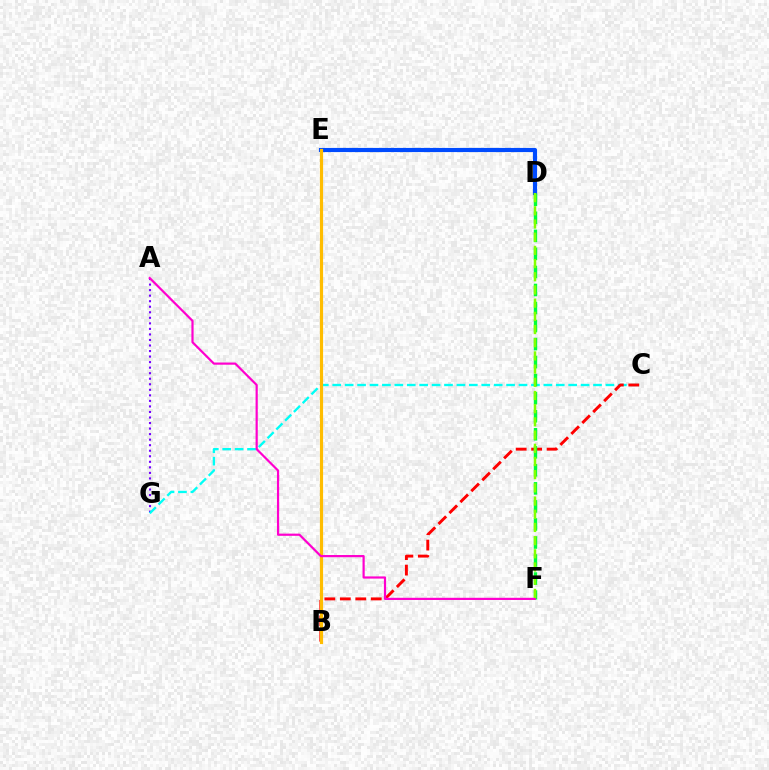{('D', 'E'): [{'color': '#004bff', 'line_style': 'solid', 'thickness': 2.99}], ('A', 'G'): [{'color': '#7200ff', 'line_style': 'dotted', 'thickness': 1.5}], ('C', 'G'): [{'color': '#00fff6', 'line_style': 'dashed', 'thickness': 1.69}], ('B', 'C'): [{'color': '#ff0000', 'line_style': 'dashed', 'thickness': 2.1}], ('D', 'F'): [{'color': '#00ff39', 'line_style': 'dashed', 'thickness': 2.45}, {'color': '#84ff00', 'line_style': 'dashed', 'thickness': 1.79}], ('B', 'E'): [{'color': '#ffbd00', 'line_style': 'solid', 'thickness': 2.29}], ('A', 'F'): [{'color': '#ff00cf', 'line_style': 'solid', 'thickness': 1.58}]}